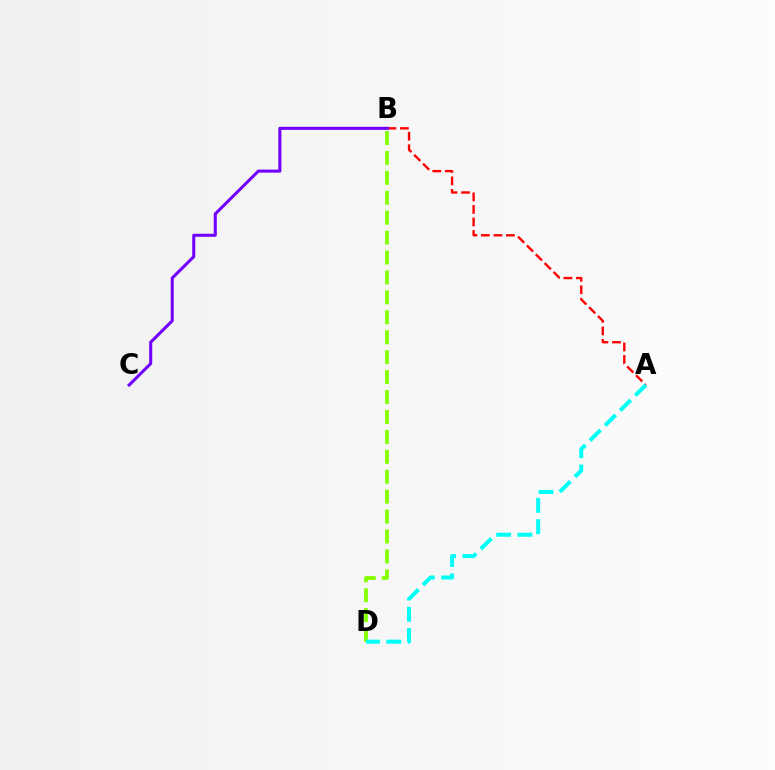{('A', 'B'): [{'color': '#ff0000', 'line_style': 'dashed', 'thickness': 1.7}], ('B', 'D'): [{'color': '#84ff00', 'line_style': 'dashed', 'thickness': 2.71}], ('A', 'D'): [{'color': '#00fff6', 'line_style': 'dashed', 'thickness': 2.89}], ('B', 'C'): [{'color': '#7200ff', 'line_style': 'solid', 'thickness': 2.21}]}